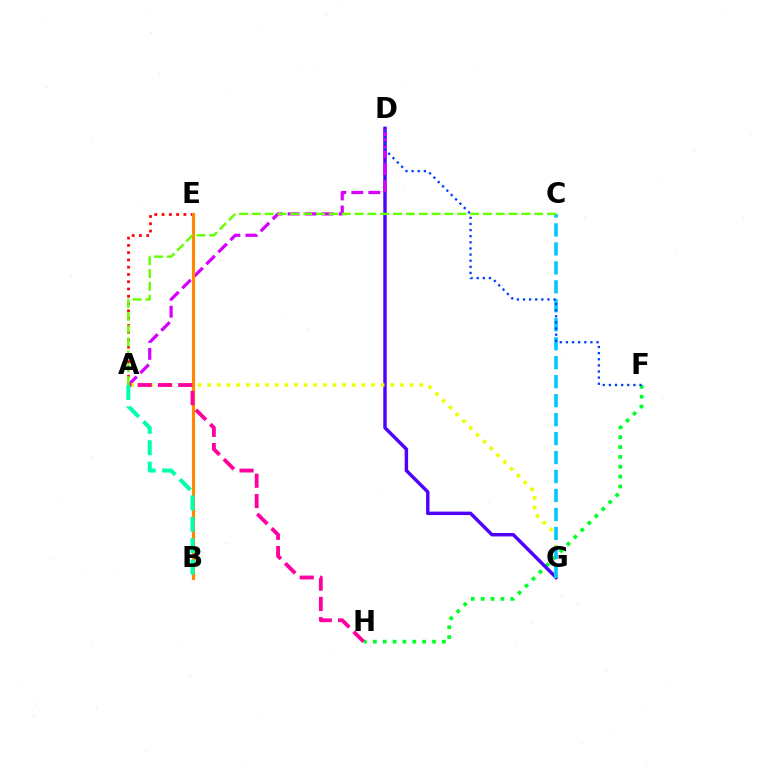{('F', 'H'): [{'color': '#00ff27', 'line_style': 'dotted', 'thickness': 2.68}], ('D', 'G'): [{'color': '#4f00ff', 'line_style': 'solid', 'thickness': 2.48}], ('A', 'E'): [{'color': '#ff0000', 'line_style': 'dotted', 'thickness': 1.98}], ('A', 'D'): [{'color': '#d600ff', 'line_style': 'dashed', 'thickness': 2.31}], ('B', 'E'): [{'color': '#ff8800', 'line_style': 'solid', 'thickness': 2.27}], ('A', 'G'): [{'color': '#eeff00', 'line_style': 'dotted', 'thickness': 2.62}], ('A', 'H'): [{'color': '#ff00a0', 'line_style': 'dashed', 'thickness': 2.76}], ('C', 'G'): [{'color': '#00c7ff', 'line_style': 'dashed', 'thickness': 2.58}], ('D', 'F'): [{'color': '#003fff', 'line_style': 'dotted', 'thickness': 1.66}], ('A', 'B'): [{'color': '#00ffaf', 'line_style': 'dashed', 'thickness': 2.9}], ('A', 'C'): [{'color': '#66ff00', 'line_style': 'dashed', 'thickness': 1.74}]}